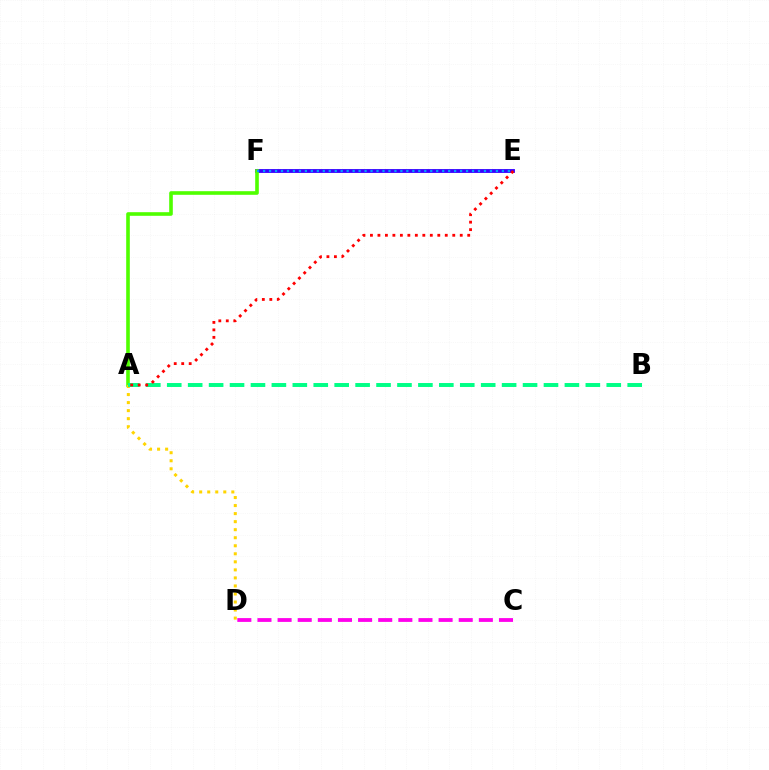{('C', 'D'): [{'color': '#ff00ed', 'line_style': 'dashed', 'thickness': 2.73}], ('E', 'F'): [{'color': '#3700ff', 'line_style': 'solid', 'thickness': 2.77}, {'color': '#009eff', 'line_style': 'dotted', 'thickness': 1.62}], ('A', 'F'): [{'color': '#4fff00', 'line_style': 'solid', 'thickness': 2.6}], ('A', 'D'): [{'color': '#ffd500', 'line_style': 'dotted', 'thickness': 2.18}], ('A', 'B'): [{'color': '#00ff86', 'line_style': 'dashed', 'thickness': 2.84}], ('A', 'E'): [{'color': '#ff0000', 'line_style': 'dotted', 'thickness': 2.03}]}